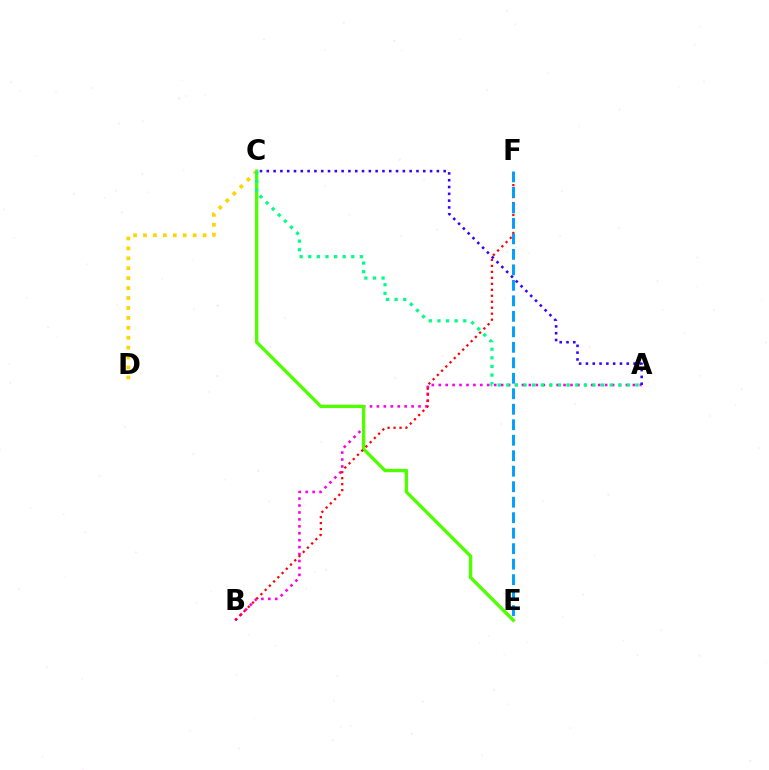{('A', 'B'): [{'color': '#ff00ed', 'line_style': 'dotted', 'thickness': 1.88}], ('C', 'E'): [{'color': '#4fff00', 'line_style': 'solid', 'thickness': 2.41}], ('B', 'F'): [{'color': '#ff0000', 'line_style': 'dotted', 'thickness': 1.62}], ('E', 'F'): [{'color': '#009eff', 'line_style': 'dashed', 'thickness': 2.1}], ('C', 'D'): [{'color': '#ffd500', 'line_style': 'dotted', 'thickness': 2.7}], ('A', 'C'): [{'color': '#00ff86', 'line_style': 'dotted', 'thickness': 2.34}, {'color': '#3700ff', 'line_style': 'dotted', 'thickness': 1.85}]}